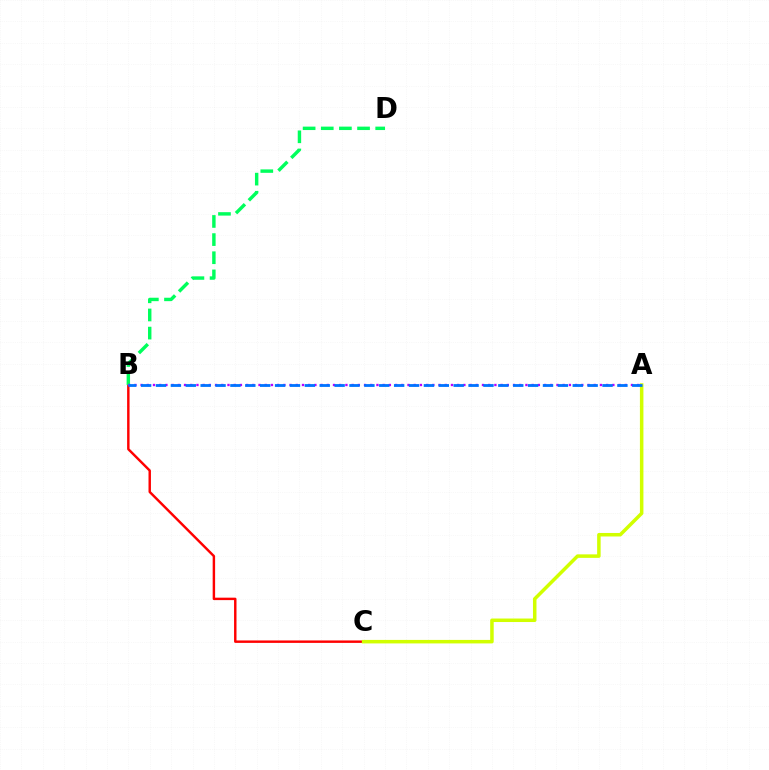{('B', 'C'): [{'color': '#ff0000', 'line_style': 'solid', 'thickness': 1.76}], ('A', 'C'): [{'color': '#d1ff00', 'line_style': 'solid', 'thickness': 2.53}], ('B', 'D'): [{'color': '#00ff5c', 'line_style': 'dashed', 'thickness': 2.46}], ('A', 'B'): [{'color': '#b900ff', 'line_style': 'dotted', 'thickness': 1.69}, {'color': '#0074ff', 'line_style': 'dashed', 'thickness': 2.02}]}